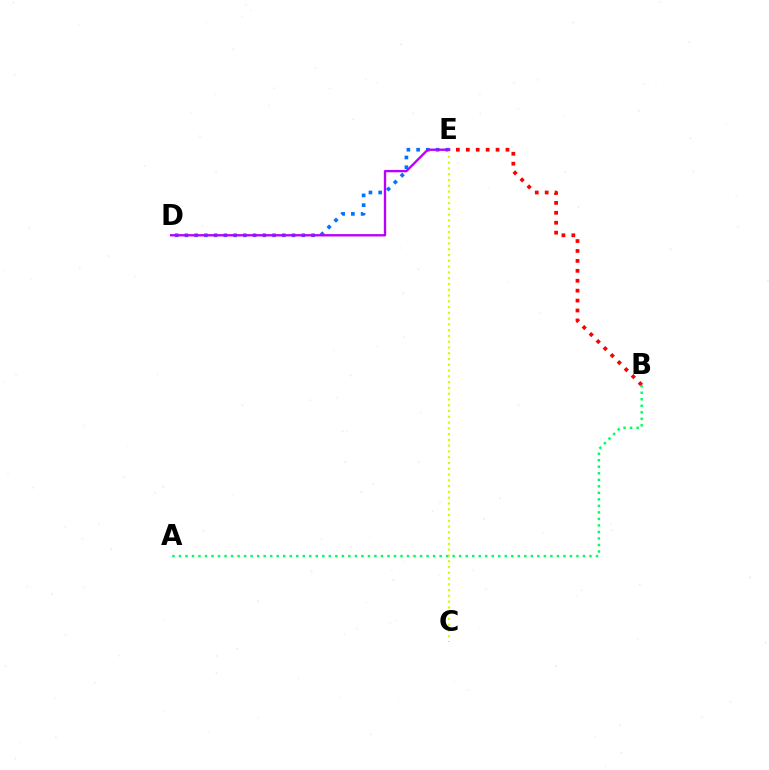{('B', 'E'): [{'color': '#ff0000', 'line_style': 'dotted', 'thickness': 2.7}], ('D', 'E'): [{'color': '#0074ff', 'line_style': 'dotted', 'thickness': 2.65}, {'color': '#b900ff', 'line_style': 'solid', 'thickness': 1.69}], ('A', 'B'): [{'color': '#00ff5c', 'line_style': 'dotted', 'thickness': 1.77}], ('C', 'E'): [{'color': '#d1ff00', 'line_style': 'dotted', 'thickness': 1.57}]}